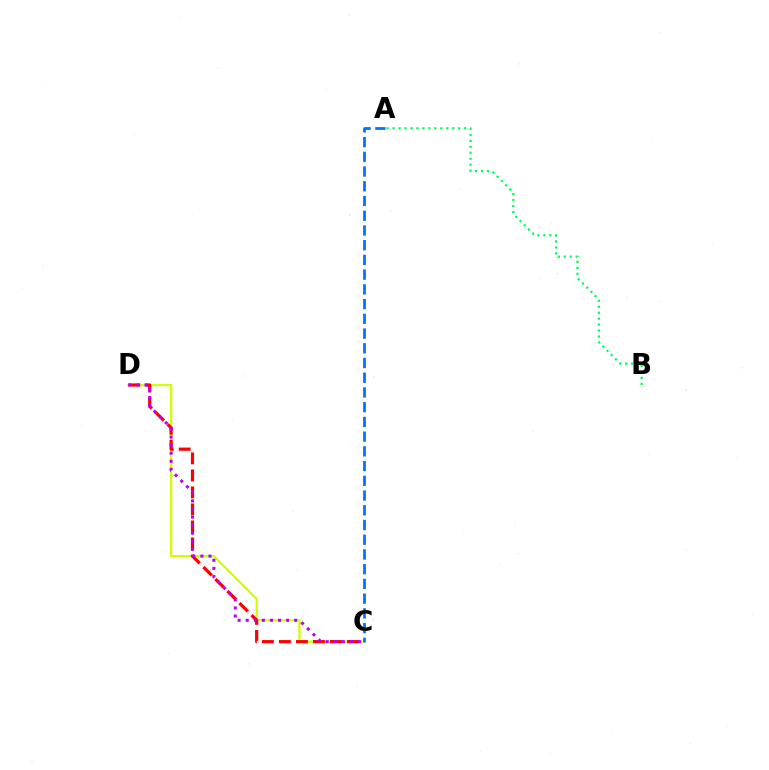{('C', 'D'): [{'color': '#d1ff00', 'line_style': 'solid', 'thickness': 1.64}, {'color': '#ff0000', 'line_style': 'dashed', 'thickness': 2.31}, {'color': '#b900ff', 'line_style': 'dotted', 'thickness': 2.19}], ('A', 'B'): [{'color': '#00ff5c', 'line_style': 'dotted', 'thickness': 1.62}], ('A', 'C'): [{'color': '#0074ff', 'line_style': 'dashed', 'thickness': 2.0}]}